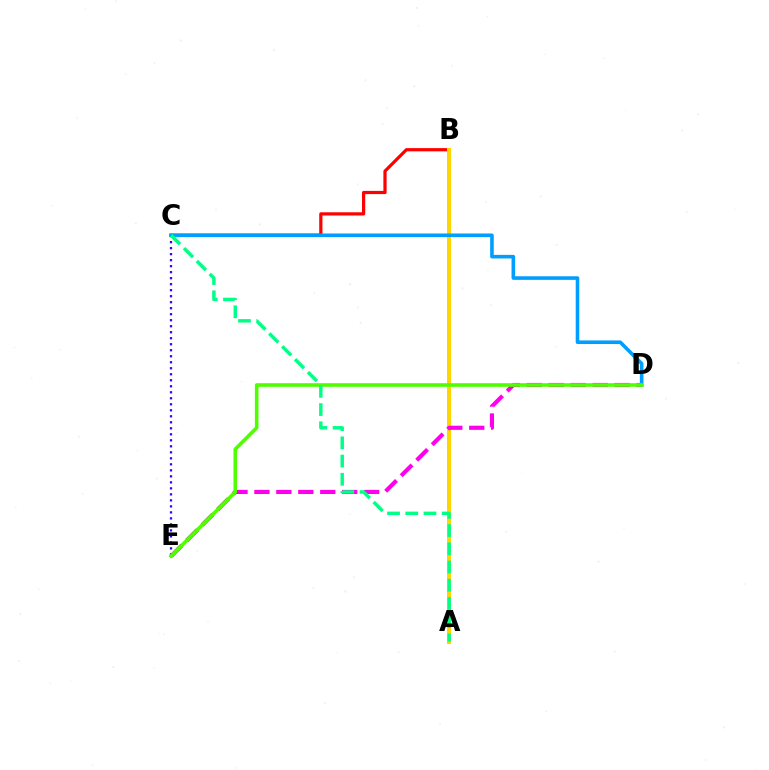{('B', 'C'): [{'color': '#ff0000', 'line_style': 'solid', 'thickness': 2.32}], ('A', 'B'): [{'color': '#ffd500', 'line_style': 'solid', 'thickness': 2.91}], ('D', 'E'): [{'color': '#ff00ed', 'line_style': 'dashed', 'thickness': 2.98}, {'color': '#4fff00', 'line_style': 'solid', 'thickness': 2.59}], ('C', 'E'): [{'color': '#3700ff', 'line_style': 'dotted', 'thickness': 1.63}], ('C', 'D'): [{'color': '#009eff', 'line_style': 'solid', 'thickness': 2.59}], ('A', 'C'): [{'color': '#00ff86', 'line_style': 'dashed', 'thickness': 2.47}]}